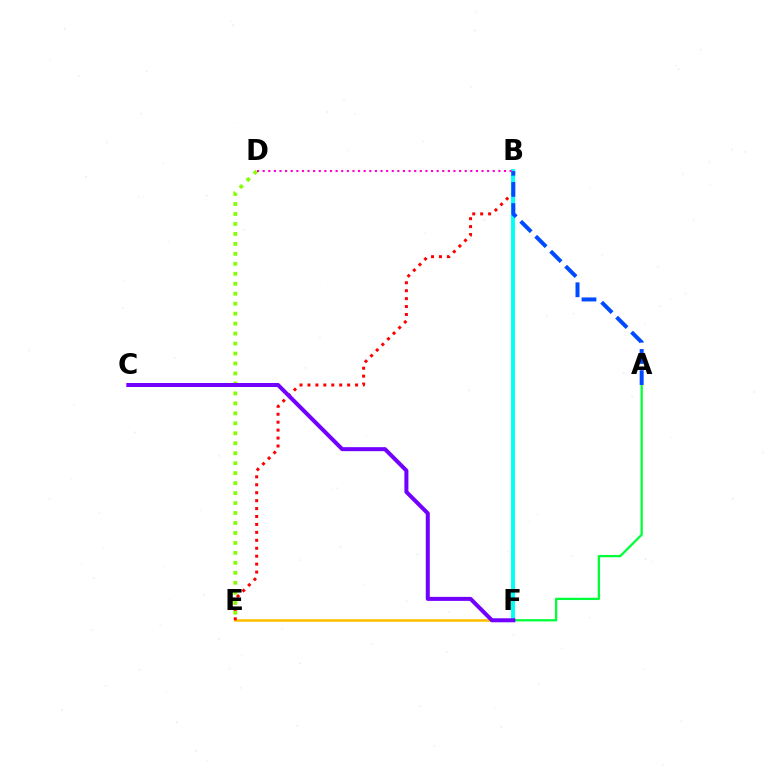{('E', 'F'): [{'color': '#ffbd00', 'line_style': 'solid', 'thickness': 1.83}], ('B', 'E'): [{'color': '#ff0000', 'line_style': 'dotted', 'thickness': 2.16}], ('A', 'F'): [{'color': '#00ff39', 'line_style': 'solid', 'thickness': 1.65}], ('B', 'F'): [{'color': '#00fff6', 'line_style': 'solid', 'thickness': 2.82}], ('D', 'E'): [{'color': '#84ff00', 'line_style': 'dotted', 'thickness': 2.71}], ('C', 'F'): [{'color': '#7200ff', 'line_style': 'solid', 'thickness': 2.89}], ('A', 'B'): [{'color': '#004bff', 'line_style': 'dashed', 'thickness': 2.87}], ('B', 'D'): [{'color': '#ff00cf', 'line_style': 'dotted', 'thickness': 1.52}]}